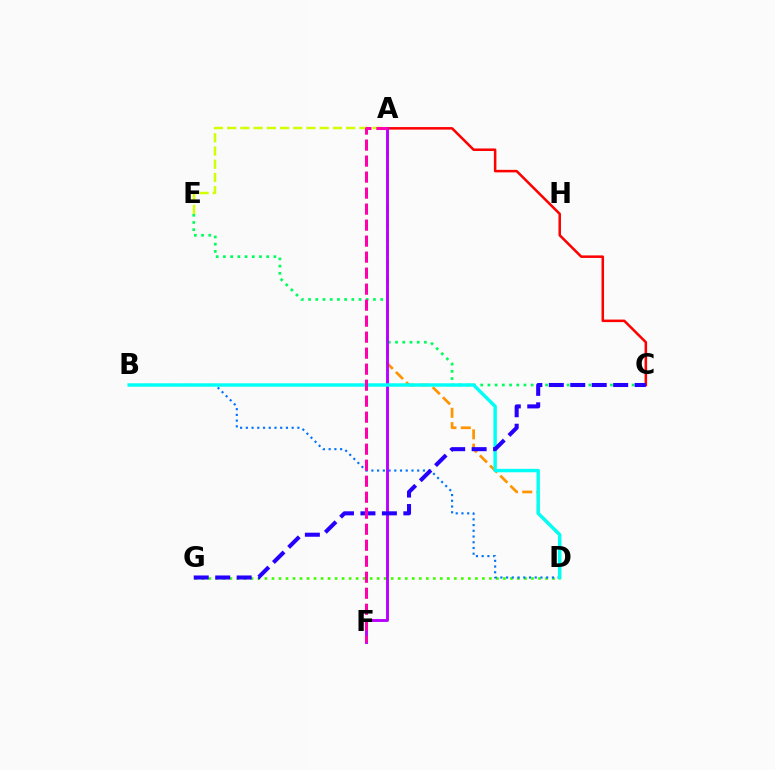{('A', 'D'): [{'color': '#ff9400', 'line_style': 'dashed', 'thickness': 1.95}], ('D', 'G'): [{'color': '#3dff00', 'line_style': 'dotted', 'thickness': 1.91}], ('B', 'D'): [{'color': '#0074ff', 'line_style': 'dotted', 'thickness': 1.56}, {'color': '#00fff6', 'line_style': 'solid', 'thickness': 2.46}], ('C', 'E'): [{'color': '#00ff5c', 'line_style': 'dotted', 'thickness': 1.96}], ('A', 'C'): [{'color': '#ff0000', 'line_style': 'solid', 'thickness': 1.82}], ('A', 'E'): [{'color': '#d1ff00', 'line_style': 'dashed', 'thickness': 1.8}], ('A', 'F'): [{'color': '#b900ff', 'line_style': 'solid', 'thickness': 2.09}, {'color': '#ff00ac', 'line_style': 'dashed', 'thickness': 2.17}], ('C', 'G'): [{'color': '#2500ff', 'line_style': 'dashed', 'thickness': 2.92}]}